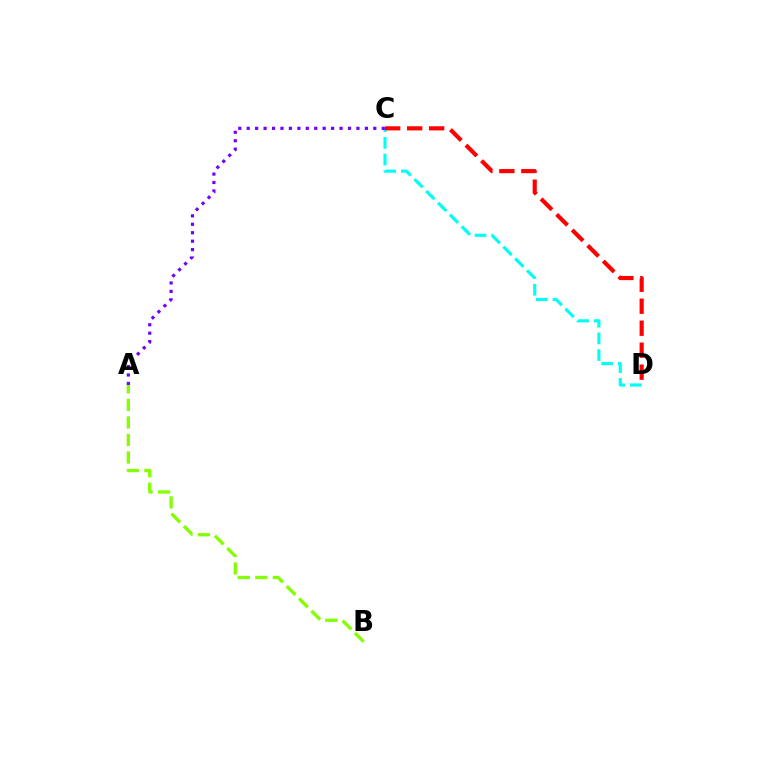{('C', 'D'): [{'color': '#00fff6', 'line_style': 'dashed', 'thickness': 2.27}, {'color': '#ff0000', 'line_style': 'dashed', 'thickness': 2.99}], ('A', 'B'): [{'color': '#84ff00', 'line_style': 'dashed', 'thickness': 2.38}], ('A', 'C'): [{'color': '#7200ff', 'line_style': 'dotted', 'thickness': 2.29}]}